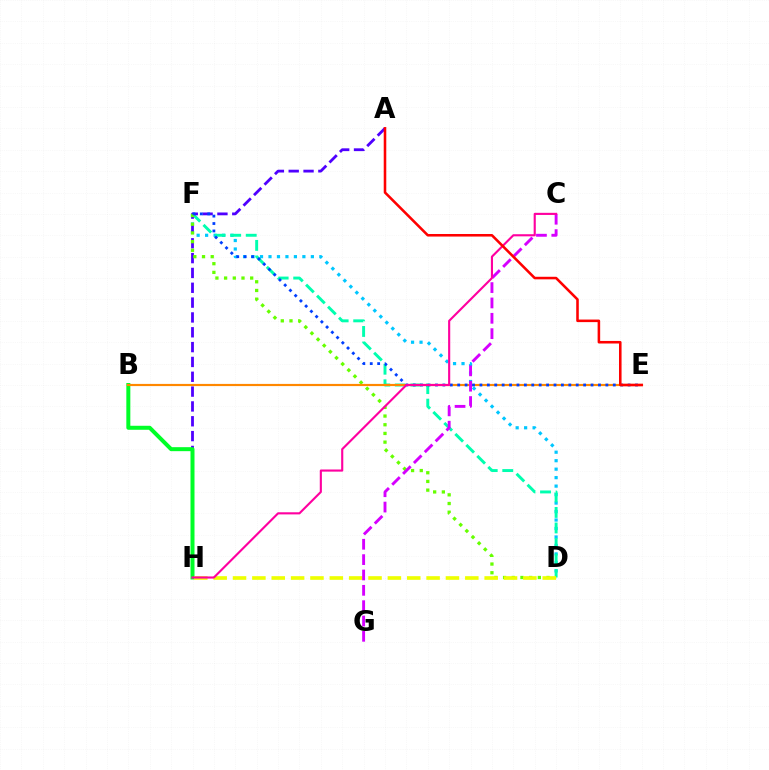{('D', 'F'): [{'color': '#00c7ff', 'line_style': 'dotted', 'thickness': 2.3}, {'color': '#00ffaf', 'line_style': 'dashed', 'thickness': 2.11}, {'color': '#66ff00', 'line_style': 'dotted', 'thickness': 2.36}], ('A', 'H'): [{'color': '#4f00ff', 'line_style': 'dashed', 'thickness': 2.01}], ('B', 'H'): [{'color': '#00ff27', 'line_style': 'solid', 'thickness': 2.88}], ('D', 'H'): [{'color': '#eeff00', 'line_style': 'dashed', 'thickness': 2.63}], ('B', 'E'): [{'color': '#ff8800', 'line_style': 'solid', 'thickness': 1.57}], ('C', 'G'): [{'color': '#d600ff', 'line_style': 'dashed', 'thickness': 2.09}], ('E', 'F'): [{'color': '#003fff', 'line_style': 'dotted', 'thickness': 2.01}], ('C', 'H'): [{'color': '#ff00a0', 'line_style': 'solid', 'thickness': 1.53}], ('A', 'E'): [{'color': '#ff0000', 'line_style': 'solid', 'thickness': 1.84}]}